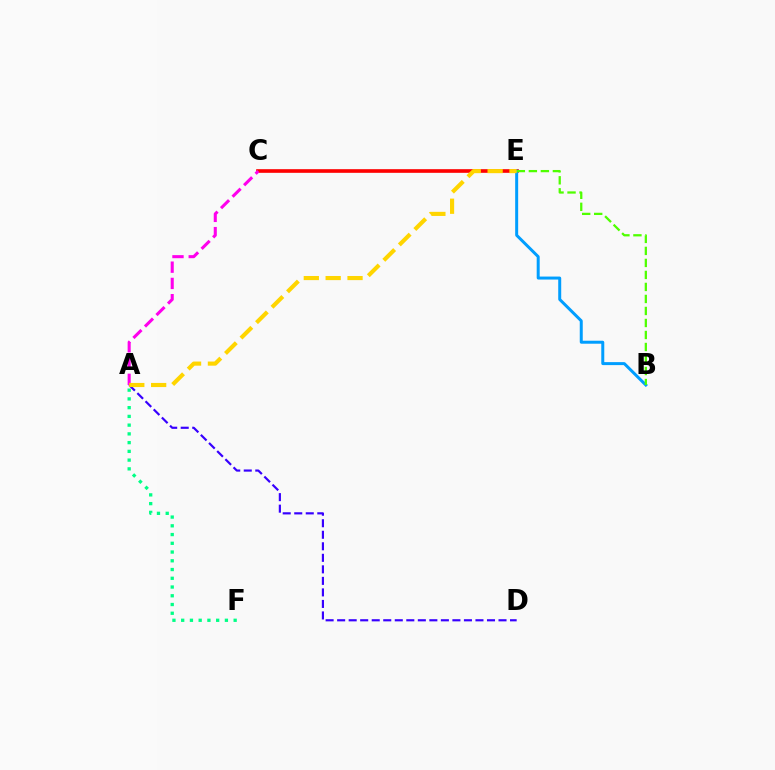{('C', 'E'): [{'color': '#ff0000', 'line_style': 'solid', 'thickness': 2.62}], ('B', 'E'): [{'color': '#009eff', 'line_style': 'solid', 'thickness': 2.15}, {'color': '#4fff00', 'line_style': 'dashed', 'thickness': 1.63}], ('A', 'D'): [{'color': '#3700ff', 'line_style': 'dashed', 'thickness': 1.57}], ('A', 'C'): [{'color': '#ff00ed', 'line_style': 'dashed', 'thickness': 2.21}], ('A', 'F'): [{'color': '#00ff86', 'line_style': 'dotted', 'thickness': 2.38}], ('A', 'E'): [{'color': '#ffd500', 'line_style': 'dashed', 'thickness': 2.97}]}